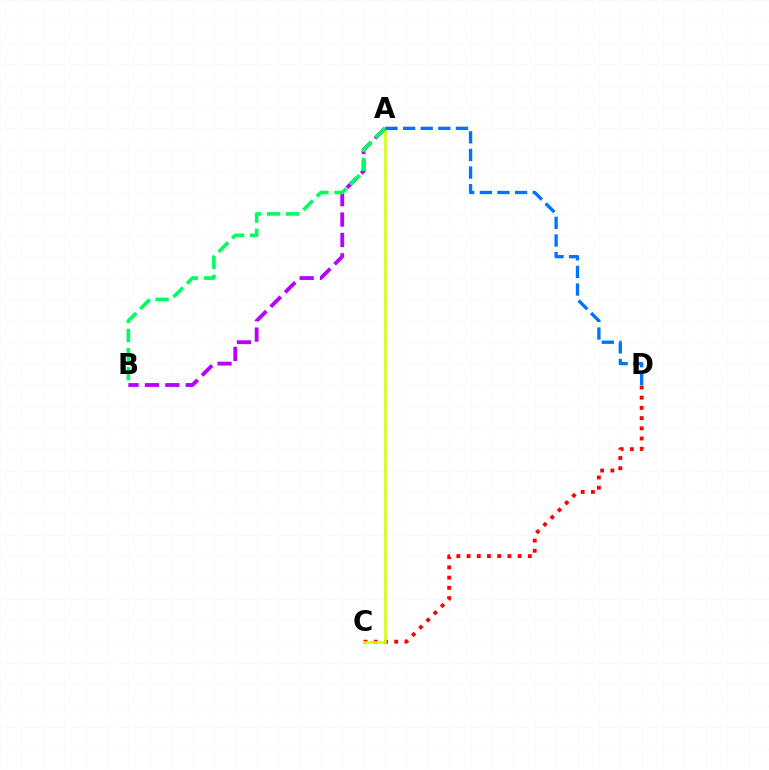{('C', 'D'): [{'color': '#ff0000', 'line_style': 'dotted', 'thickness': 2.78}], ('A', 'C'): [{'color': '#d1ff00', 'line_style': 'solid', 'thickness': 1.82}], ('A', 'B'): [{'color': '#b900ff', 'line_style': 'dashed', 'thickness': 2.77}, {'color': '#00ff5c', 'line_style': 'dashed', 'thickness': 2.59}], ('A', 'D'): [{'color': '#0074ff', 'line_style': 'dashed', 'thickness': 2.39}]}